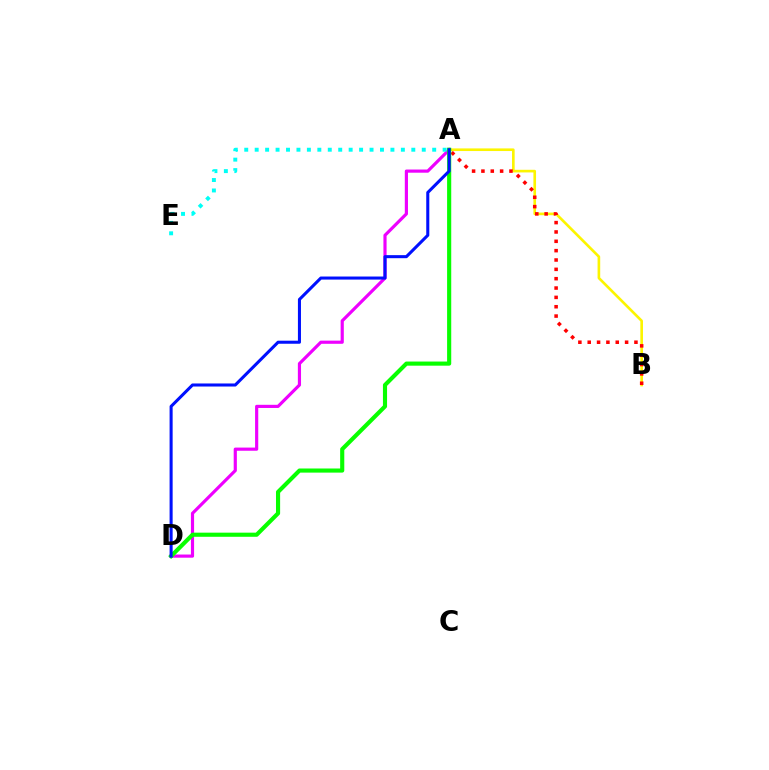{('A', 'D'): [{'color': '#ee00ff', 'line_style': 'solid', 'thickness': 2.28}, {'color': '#08ff00', 'line_style': 'solid', 'thickness': 2.97}, {'color': '#0010ff', 'line_style': 'solid', 'thickness': 2.2}], ('A', 'B'): [{'color': '#fcf500', 'line_style': 'solid', 'thickness': 1.9}, {'color': '#ff0000', 'line_style': 'dotted', 'thickness': 2.54}], ('A', 'E'): [{'color': '#00fff6', 'line_style': 'dotted', 'thickness': 2.84}]}